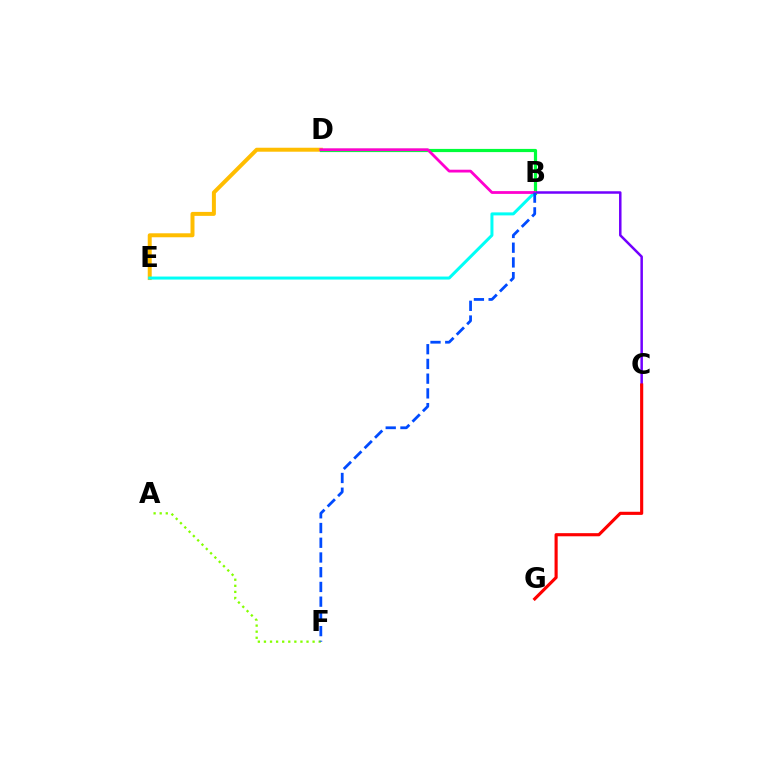{('D', 'E'): [{'color': '#ffbd00', 'line_style': 'solid', 'thickness': 2.86}], ('B', 'E'): [{'color': '#00fff6', 'line_style': 'solid', 'thickness': 2.17}], ('B', 'D'): [{'color': '#00ff39', 'line_style': 'solid', 'thickness': 2.29}, {'color': '#ff00cf', 'line_style': 'solid', 'thickness': 2.01}], ('B', 'C'): [{'color': '#7200ff', 'line_style': 'solid', 'thickness': 1.8}], ('A', 'F'): [{'color': '#84ff00', 'line_style': 'dotted', 'thickness': 1.65}], ('B', 'F'): [{'color': '#004bff', 'line_style': 'dashed', 'thickness': 2.0}], ('C', 'G'): [{'color': '#ff0000', 'line_style': 'solid', 'thickness': 2.25}]}